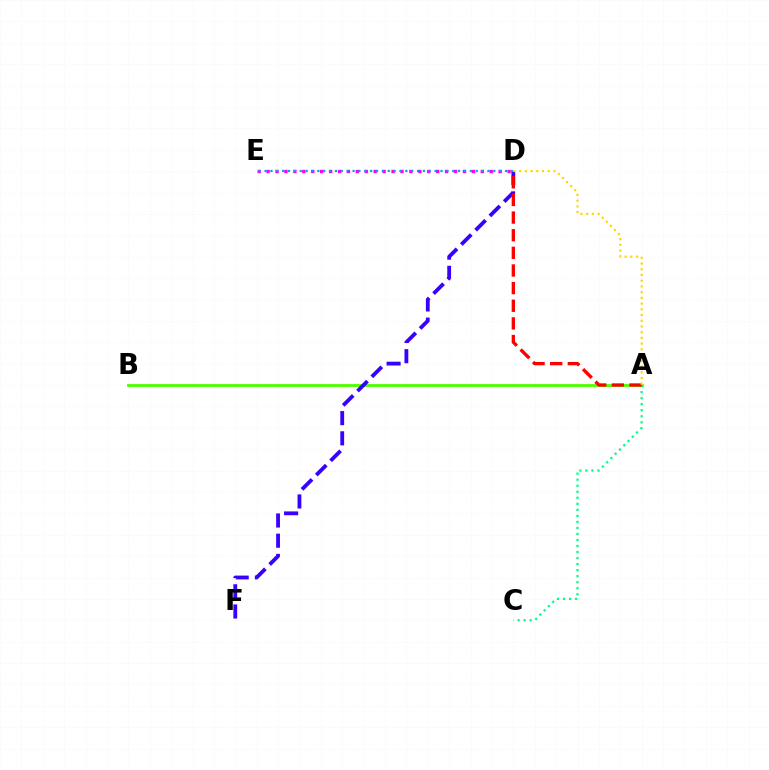{('D', 'E'): [{'color': '#ff00ed', 'line_style': 'dotted', 'thickness': 2.42}, {'color': '#009eff', 'line_style': 'dotted', 'thickness': 1.59}], ('A', 'B'): [{'color': '#4fff00', 'line_style': 'solid', 'thickness': 2.03}], ('D', 'F'): [{'color': '#3700ff', 'line_style': 'dashed', 'thickness': 2.75}], ('A', 'C'): [{'color': '#00ff86', 'line_style': 'dotted', 'thickness': 1.64}], ('A', 'D'): [{'color': '#ff0000', 'line_style': 'dashed', 'thickness': 2.4}, {'color': '#ffd500', 'line_style': 'dotted', 'thickness': 1.56}]}